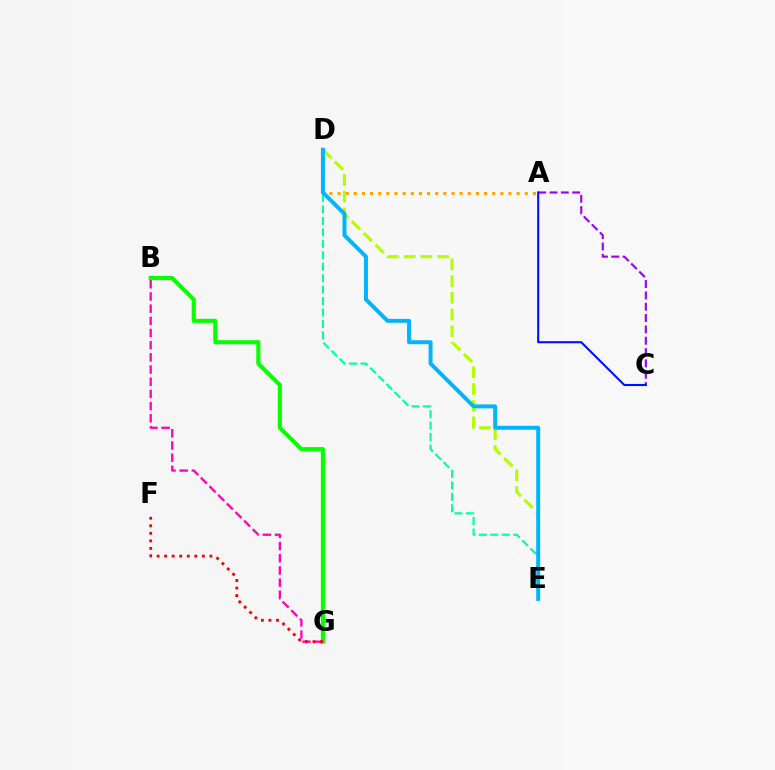{('D', 'E'): [{'color': '#00ff9d', 'line_style': 'dashed', 'thickness': 1.55}, {'color': '#b3ff00', 'line_style': 'dashed', 'thickness': 2.27}, {'color': '#00b5ff', 'line_style': 'solid', 'thickness': 2.85}], ('B', 'G'): [{'color': '#08ff00', 'line_style': 'solid', 'thickness': 2.95}, {'color': '#ff00bd', 'line_style': 'dashed', 'thickness': 1.65}], ('A', 'C'): [{'color': '#9b00ff', 'line_style': 'dashed', 'thickness': 1.54}, {'color': '#0010ff', 'line_style': 'solid', 'thickness': 1.51}], ('F', 'G'): [{'color': '#ff0000', 'line_style': 'dotted', 'thickness': 2.05}], ('A', 'D'): [{'color': '#ffa500', 'line_style': 'dotted', 'thickness': 2.21}]}